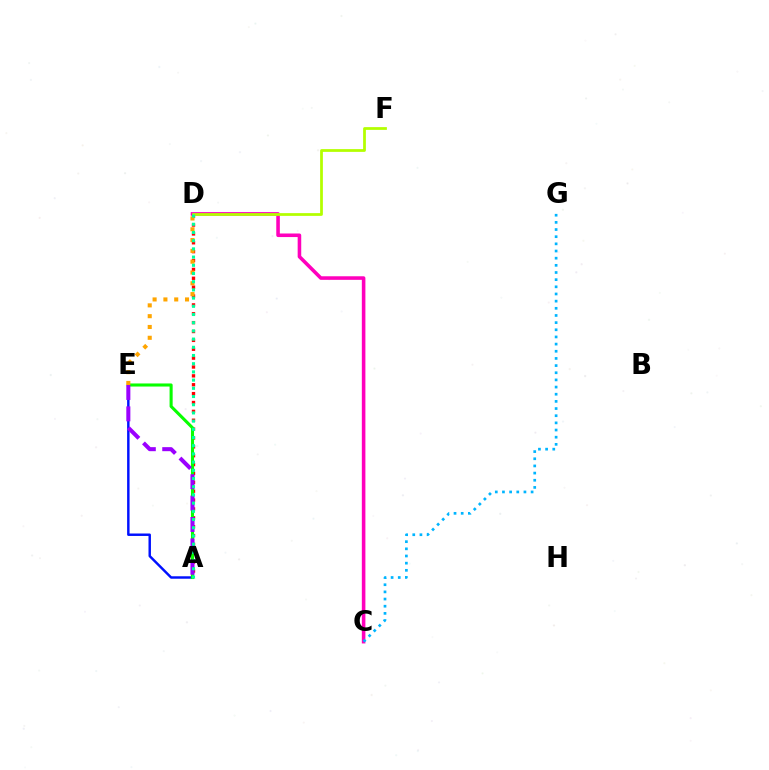{('C', 'D'): [{'color': '#ff00bd', 'line_style': 'solid', 'thickness': 2.57}], ('A', 'D'): [{'color': '#ff0000', 'line_style': 'dotted', 'thickness': 2.41}, {'color': '#00ff9d', 'line_style': 'dotted', 'thickness': 2.23}], ('A', 'E'): [{'color': '#0010ff', 'line_style': 'solid', 'thickness': 1.76}, {'color': '#08ff00', 'line_style': 'solid', 'thickness': 2.21}, {'color': '#9b00ff', 'line_style': 'dashed', 'thickness': 2.91}], ('C', 'G'): [{'color': '#00b5ff', 'line_style': 'dotted', 'thickness': 1.95}], ('D', 'F'): [{'color': '#b3ff00', 'line_style': 'solid', 'thickness': 1.99}], ('D', 'E'): [{'color': '#ffa500', 'line_style': 'dotted', 'thickness': 2.94}]}